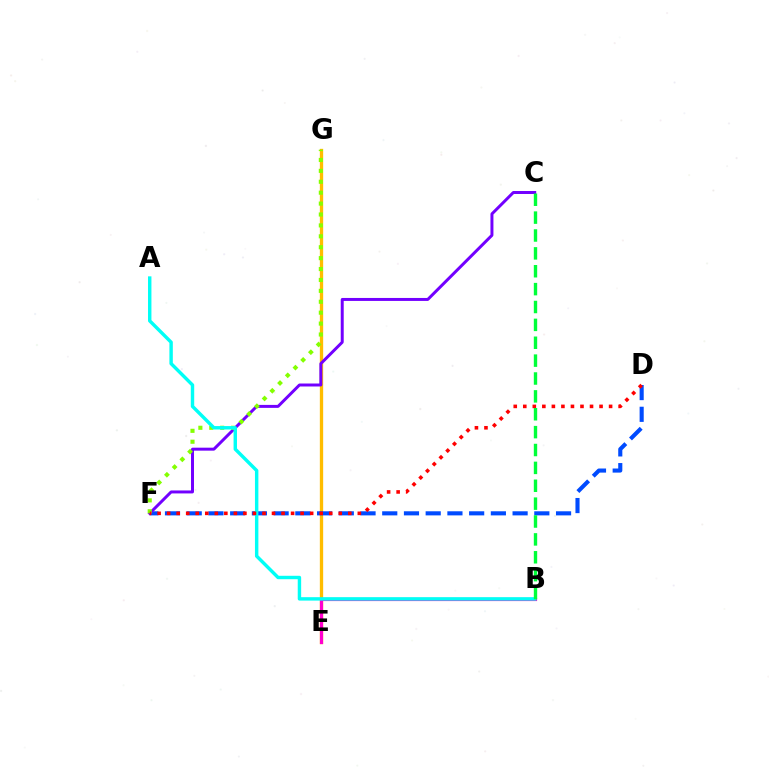{('E', 'G'): [{'color': '#ffbd00', 'line_style': 'solid', 'thickness': 2.39}], ('D', 'F'): [{'color': '#004bff', 'line_style': 'dashed', 'thickness': 2.95}, {'color': '#ff0000', 'line_style': 'dotted', 'thickness': 2.59}], ('C', 'F'): [{'color': '#7200ff', 'line_style': 'solid', 'thickness': 2.14}], ('F', 'G'): [{'color': '#84ff00', 'line_style': 'dotted', 'thickness': 2.96}], ('B', 'E'): [{'color': '#ff00cf', 'line_style': 'solid', 'thickness': 2.28}], ('A', 'B'): [{'color': '#00fff6', 'line_style': 'solid', 'thickness': 2.47}], ('B', 'C'): [{'color': '#00ff39', 'line_style': 'dashed', 'thickness': 2.43}]}